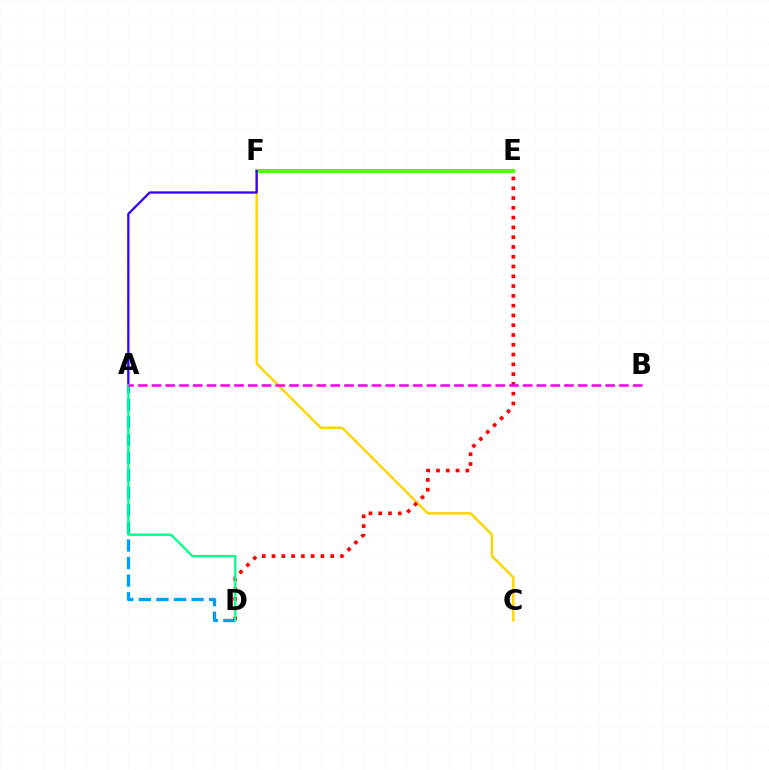{('A', 'D'): [{'color': '#009eff', 'line_style': 'dashed', 'thickness': 2.39}, {'color': '#00ff86', 'line_style': 'solid', 'thickness': 1.65}], ('E', 'F'): [{'color': '#4fff00', 'line_style': 'solid', 'thickness': 2.92}], ('C', 'F'): [{'color': '#ffd500', 'line_style': 'solid', 'thickness': 1.76}], ('A', 'F'): [{'color': '#3700ff', 'line_style': 'solid', 'thickness': 1.65}], ('D', 'E'): [{'color': '#ff0000', 'line_style': 'dotted', 'thickness': 2.66}], ('A', 'B'): [{'color': '#ff00ed', 'line_style': 'dashed', 'thickness': 1.87}]}